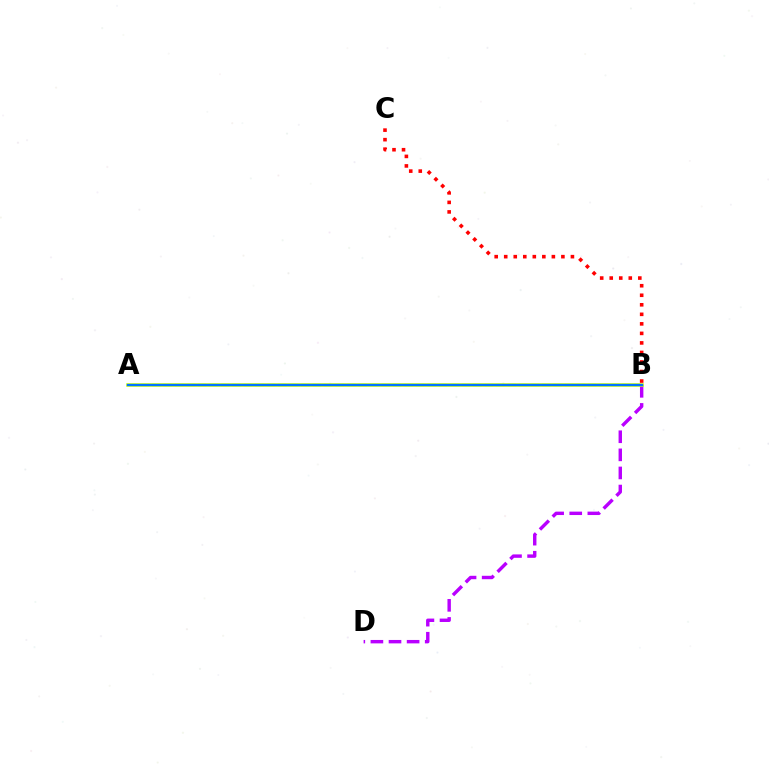{('A', 'B'): [{'color': '#00ff5c', 'line_style': 'dashed', 'thickness': 1.56}, {'color': '#d1ff00', 'line_style': 'solid', 'thickness': 2.53}, {'color': '#0074ff', 'line_style': 'solid', 'thickness': 1.66}], ('B', 'D'): [{'color': '#b900ff', 'line_style': 'dashed', 'thickness': 2.46}], ('B', 'C'): [{'color': '#ff0000', 'line_style': 'dotted', 'thickness': 2.59}]}